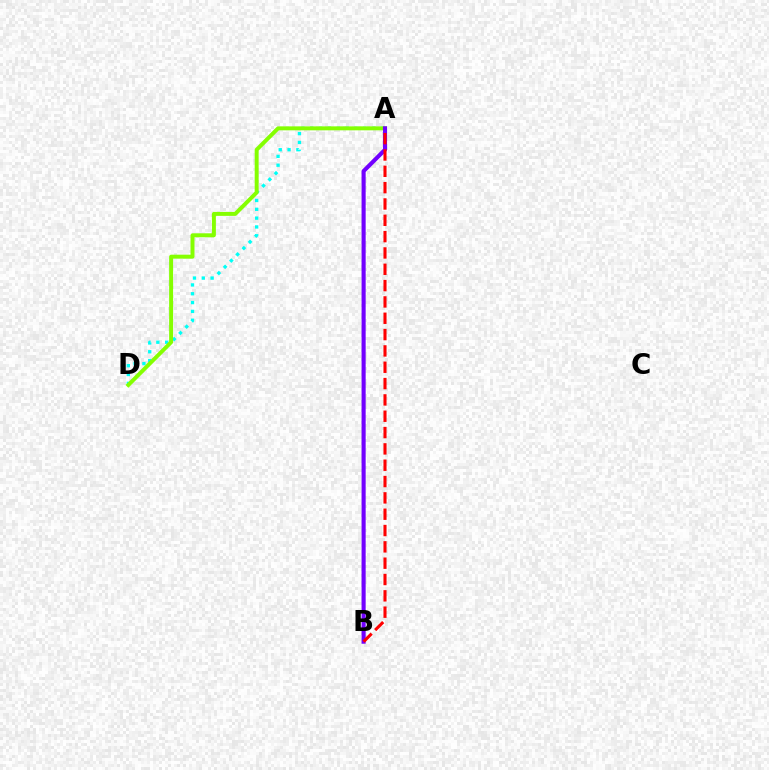{('A', 'D'): [{'color': '#00fff6', 'line_style': 'dotted', 'thickness': 2.4}, {'color': '#84ff00', 'line_style': 'solid', 'thickness': 2.85}], ('A', 'B'): [{'color': '#7200ff', 'line_style': 'solid', 'thickness': 2.95}, {'color': '#ff0000', 'line_style': 'dashed', 'thickness': 2.22}]}